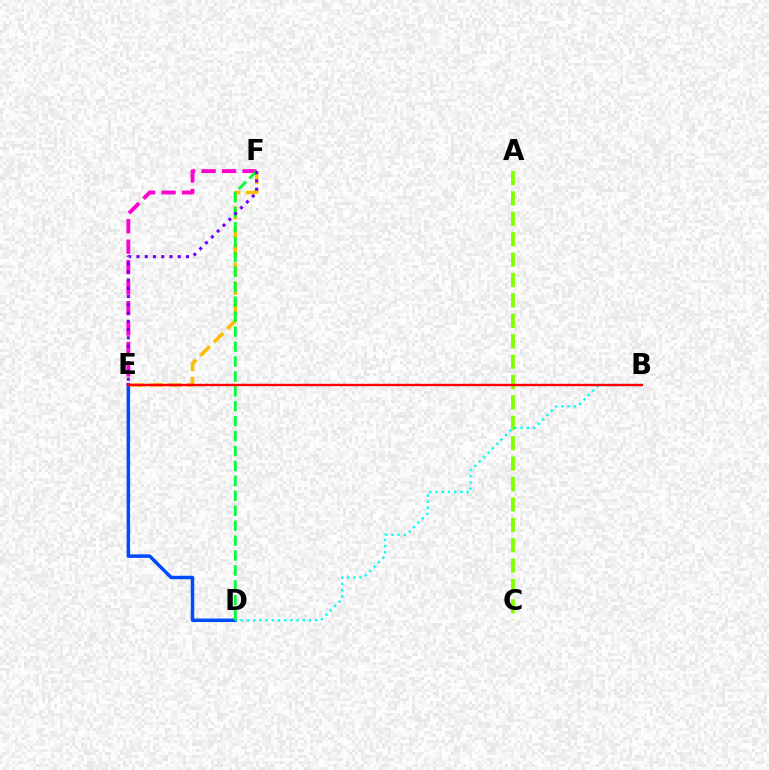{('E', 'F'): [{'color': '#ff00cf', 'line_style': 'dashed', 'thickness': 2.78}, {'color': '#ffbd00', 'line_style': 'dashed', 'thickness': 2.56}, {'color': '#7200ff', 'line_style': 'dotted', 'thickness': 2.24}], ('D', 'E'): [{'color': '#004bff', 'line_style': 'solid', 'thickness': 2.51}], ('A', 'C'): [{'color': '#84ff00', 'line_style': 'dashed', 'thickness': 2.77}], ('B', 'D'): [{'color': '#00fff6', 'line_style': 'dotted', 'thickness': 1.69}], ('D', 'F'): [{'color': '#00ff39', 'line_style': 'dashed', 'thickness': 2.03}], ('B', 'E'): [{'color': '#ff0000', 'line_style': 'solid', 'thickness': 1.73}]}